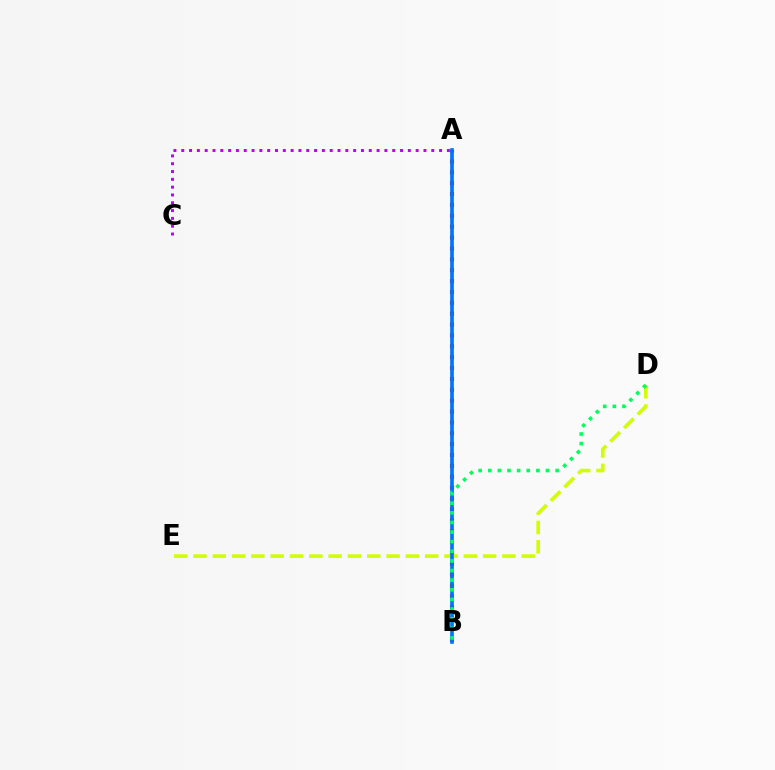{('A', 'B'): [{'color': '#ff0000', 'line_style': 'dotted', 'thickness': 2.95}, {'color': '#0074ff', 'line_style': 'solid', 'thickness': 2.63}], ('D', 'E'): [{'color': '#d1ff00', 'line_style': 'dashed', 'thickness': 2.62}], ('B', 'D'): [{'color': '#00ff5c', 'line_style': 'dotted', 'thickness': 2.61}], ('A', 'C'): [{'color': '#b900ff', 'line_style': 'dotted', 'thickness': 2.12}]}